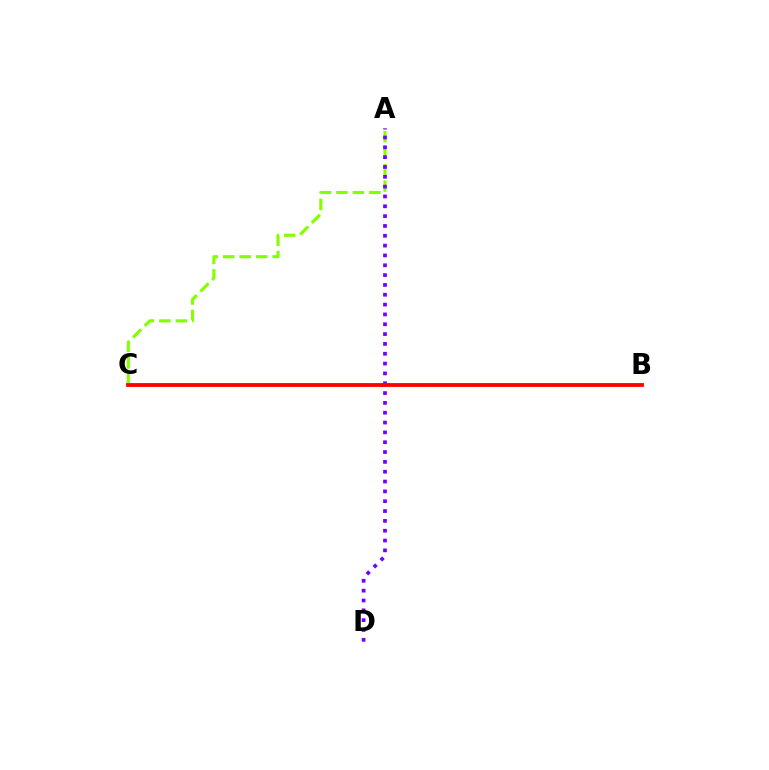{('A', 'C'): [{'color': '#84ff00', 'line_style': 'dashed', 'thickness': 2.24}], ('B', 'C'): [{'color': '#00fff6', 'line_style': 'dashed', 'thickness': 1.89}, {'color': '#ff0000', 'line_style': 'solid', 'thickness': 2.75}], ('A', 'D'): [{'color': '#7200ff', 'line_style': 'dotted', 'thickness': 2.67}]}